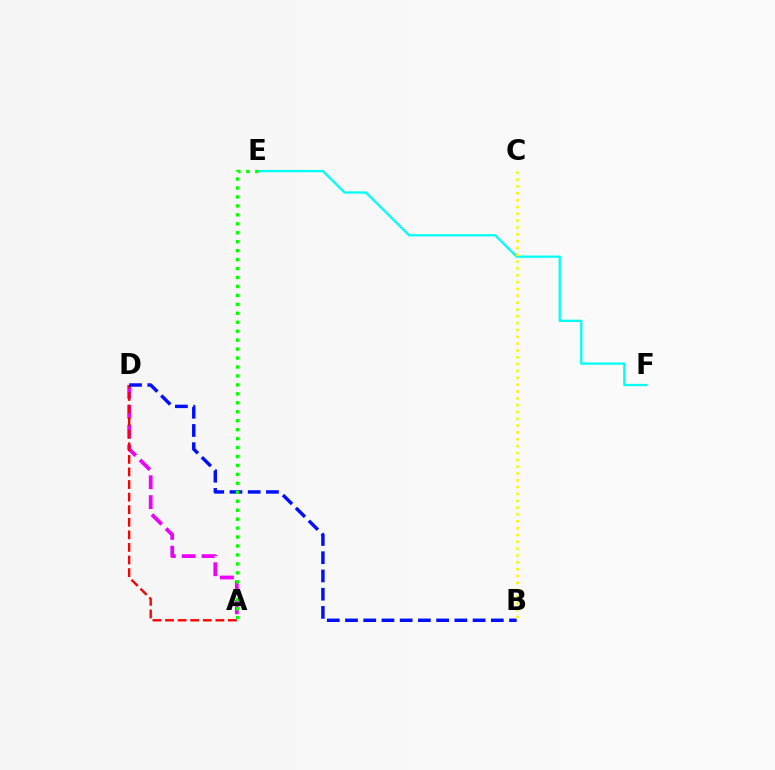{('A', 'D'): [{'color': '#ee00ff', 'line_style': 'dashed', 'thickness': 2.7}, {'color': '#ff0000', 'line_style': 'dashed', 'thickness': 1.71}], ('E', 'F'): [{'color': '#00fff6', 'line_style': 'solid', 'thickness': 1.65}], ('B', 'D'): [{'color': '#0010ff', 'line_style': 'dashed', 'thickness': 2.48}], ('A', 'E'): [{'color': '#08ff00', 'line_style': 'dotted', 'thickness': 2.43}], ('B', 'C'): [{'color': '#fcf500', 'line_style': 'dotted', 'thickness': 1.86}]}